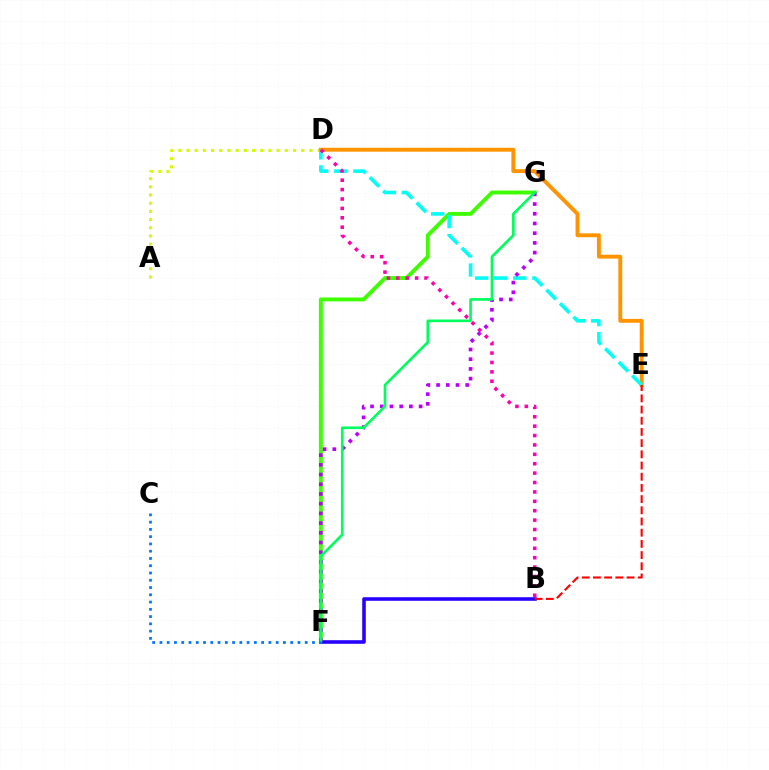{('A', 'D'): [{'color': '#d1ff00', 'line_style': 'dotted', 'thickness': 2.23}], ('F', 'G'): [{'color': '#3dff00', 'line_style': 'solid', 'thickness': 2.8}, {'color': '#b900ff', 'line_style': 'dotted', 'thickness': 2.64}, {'color': '#00ff5c', 'line_style': 'solid', 'thickness': 1.91}], ('D', 'E'): [{'color': '#ff9400', 'line_style': 'solid', 'thickness': 2.81}, {'color': '#00fff6', 'line_style': 'dashed', 'thickness': 2.6}], ('B', 'F'): [{'color': '#2500ff', 'line_style': 'solid', 'thickness': 2.58}], ('C', 'F'): [{'color': '#0074ff', 'line_style': 'dotted', 'thickness': 1.97}], ('B', 'D'): [{'color': '#ff00ac', 'line_style': 'dotted', 'thickness': 2.55}], ('B', 'E'): [{'color': '#ff0000', 'line_style': 'dashed', 'thickness': 1.52}]}